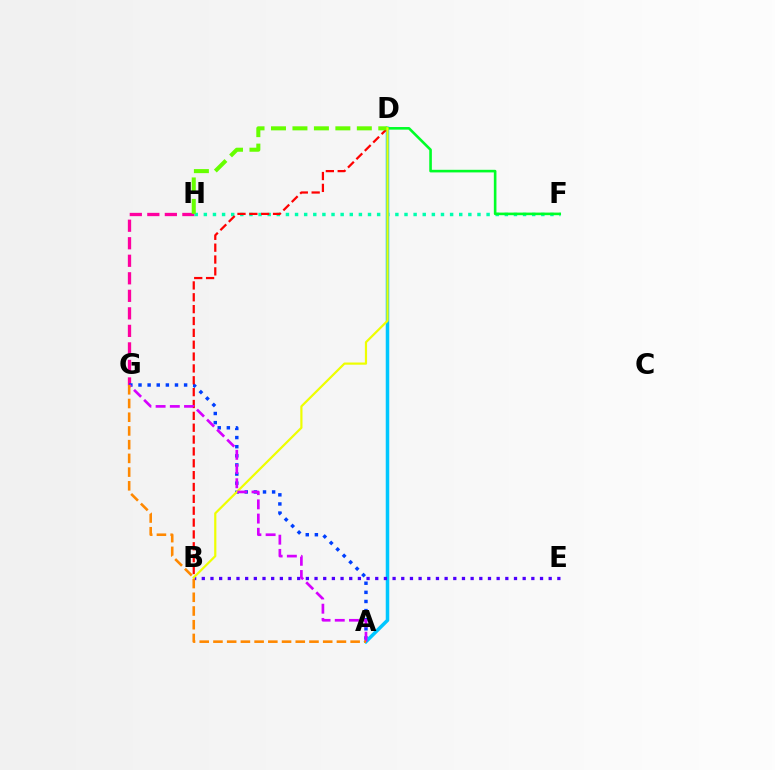{('G', 'H'): [{'color': '#ff00a0', 'line_style': 'dashed', 'thickness': 2.38}], ('F', 'H'): [{'color': '#00ffaf', 'line_style': 'dotted', 'thickness': 2.48}], ('A', 'G'): [{'color': '#003fff', 'line_style': 'dotted', 'thickness': 2.48}, {'color': '#d600ff', 'line_style': 'dashed', 'thickness': 1.93}, {'color': '#ff8800', 'line_style': 'dashed', 'thickness': 1.86}], ('A', 'D'): [{'color': '#00c7ff', 'line_style': 'solid', 'thickness': 2.53}], ('B', 'D'): [{'color': '#ff0000', 'line_style': 'dashed', 'thickness': 1.61}, {'color': '#eeff00', 'line_style': 'solid', 'thickness': 1.58}], ('B', 'E'): [{'color': '#4f00ff', 'line_style': 'dotted', 'thickness': 2.36}], ('D', 'F'): [{'color': '#00ff27', 'line_style': 'solid', 'thickness': 1.88}], ('D', 'H'): [{'color': '#66ff00', 'line_style': 'dashed', 'thickness': 2.92}]}